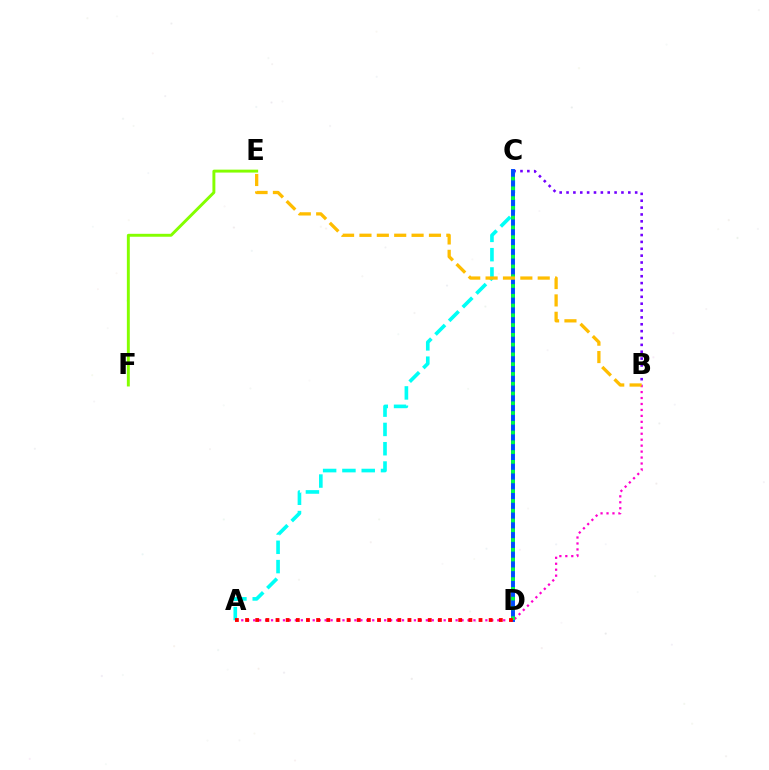{('B', 'C'): [{'color': '#7200ff', 'line_style': 'dotted', 'thickness': 1.86}], ('E', 'F'): [{'color': '#84ff00', 'line_style': 'solid', 'thickness': 2.11}], ('A', 'B'): [{'color': '#ff00cf', 'line_style': 'dotted', 'thickness': 1.62}], ('A', 'C'): [{'color': '#00fff6', 'line_style': 'dashed', 'thickness': 2.62}], ('C', 'D'): [{'color': '#004bff', 'line_style': 'solid', 'thickness': 2.83}, {'color': '#00ff39', 'line_style': 'dotted', 'thickness': 2.65}], ('A', 'D'): [{'color': '#ff0000', 'line_style': 'dotted', 'thickness': 2.76}], ('B', 'E'): [{'color': '#ffbd00', 'line_style': 'dashed', 'thickness': 2.36}]}